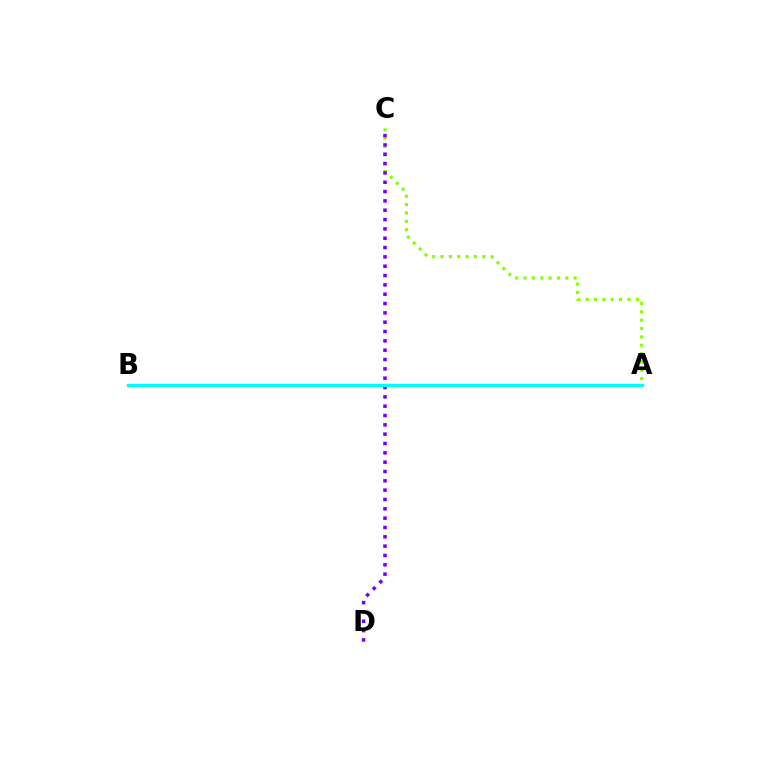{('A', 'C'): [{'color': '#84ff00', 'line_style': 'dotted', 'thickness': 2.27}], ('C', 'D'): [{'color': '#7200ff', 'line_style': 'dotted', 'thickness': 2.54}], ('A', 'B'): [{'color': '#ff0000', 'line_style': 'dotted', 'thickness': 1.91}, {'color': '#00fff6', 'line_style': 'solid', 'thickness': 2.38}]}